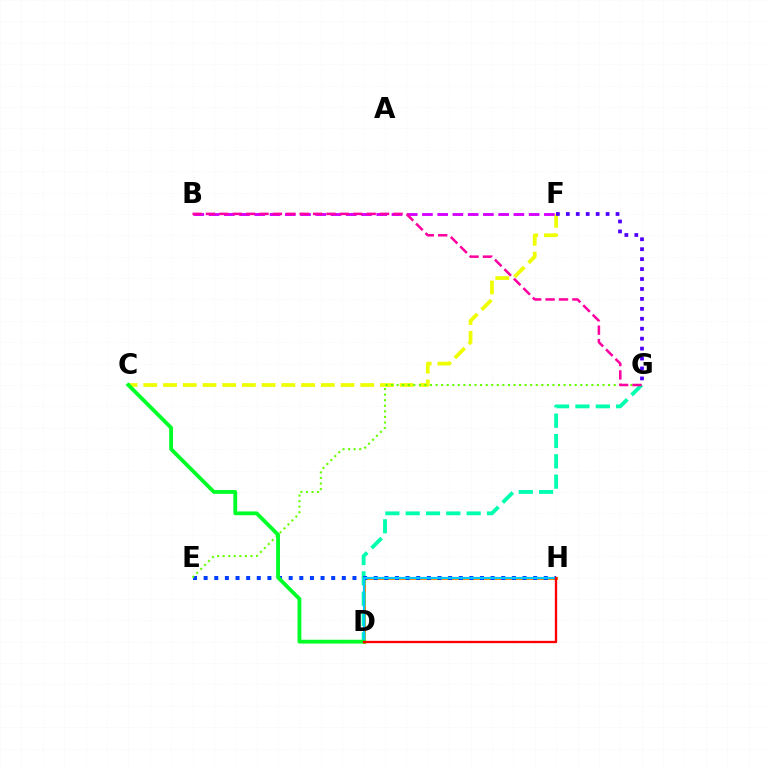{('D', 'H'): [{'color': '#ff8800', 'line_style': 'solid', 'thickness': 2.19}, {'color': '#00c7ff', 'line_style': 'solid', 'thickness': 1.54}, {'color': '#ff0000', 'line_style': 'solid', 'thickness': 1.68}], ('C', 'F'): [{'color': '#eeff00', 'line_style': 'dashed', 'thickness': 2.68}], ('D', 'G'): [{'color': '#00ffaf', 'line_style': 'dashed', 'thickness': 2.76}], ('E', 'H'): [{'color': '#003fff', 'line_style': 'dotted', 'thickness': 2.89}], ('E', 'G'): [{'color': '#66ff00', 'line_style': 'dotted', 'thickness': 1.51}], ('F', 'G'): [{'color': '#4f00ff', 'line_style': 'dotted', 'thickness': 2.7}], ('C', 'D'): [{'color': '#00ff27', 'line_style': 'solid', 'thickness': 2.75}], ('B', 'F'): [{'color': '#d600ff', 'line_style': 'dashed', 'thickness': 2.07}], ('B', 'G'): [{'color': '#ff00a0', 'line_style': 'dashed', 'thickness': 1.82}]}